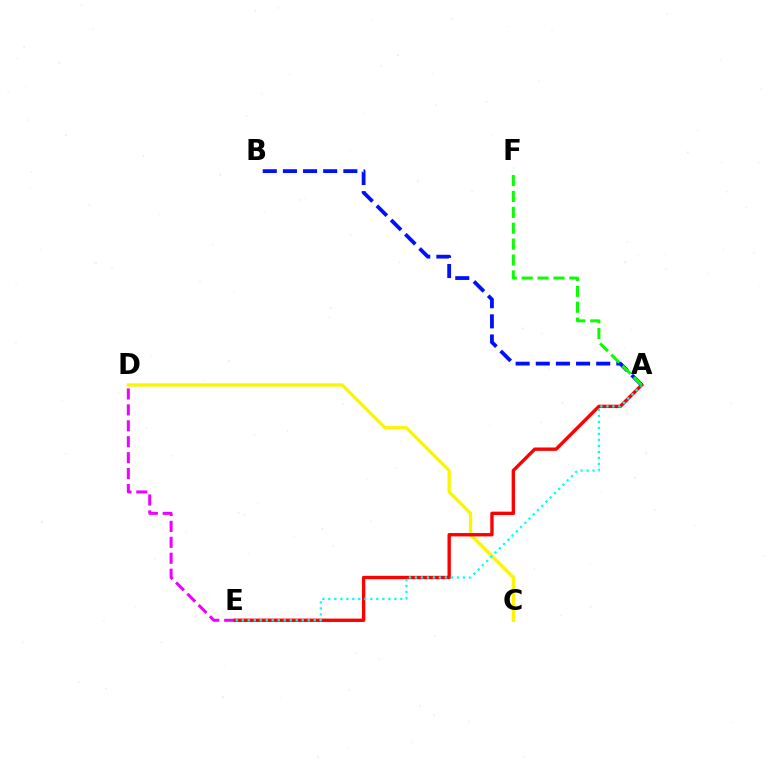{('D', 'E'): [{'color': '#ee00ff', 'line_style': 'dashed', 'thickness': 2.16}], ('C', 'D'): [{'color': '#fcf500', 'line_style': 'solid', 'thickness': 2.37}], ('A', 'E'): [{'color': '#ff0000', 'line_style': 'solid', 'thickness': 2.42}, {'color': '#00fff6', 'line_style': 'dotted', 'thickness': 1.63}], ('A', 'B'): [{'color': '#0010ff', 'line_style': 'dashed', 'thickness': 2.74}], ('A', 'F'): [{'color': '#08ff00', 'line_style': 'dashed', 'thickness': 2.16}]}